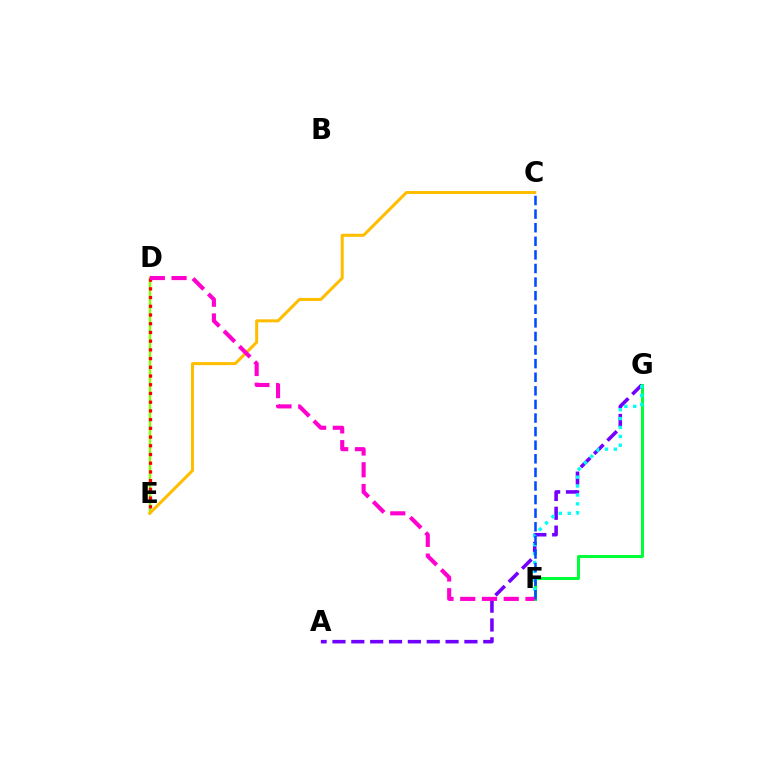{('A', 'G'): [{'color': '#7200ff', 'line_style': 'dashed', 'thickness': 2.56}], ('F', 'G'): [{'color': '#00ff39', 'line_style': 'solid', 'thickness': 2.17}, {'color': '#00fff6', 'line_style': 'dotted', 'thickness': 2.41}], ('D', 'E'): [{'color': '#84ff00', 'line_style': 'solid', 'thickness': 1.75}, {'color': '#ff0000', 'line_style': 'dotted', 'thickness': 2.37}], ('C', 'E'): [{'color': '#ffbd00', 'line_style': 'solid', 'thickness': 2.18}], ('C', 'F'): [{'color': '#004bff', 'line_style': 'dashed', 'thickness': 1.85}], ('D', 'F'): [{'color': '#ff00cf', 'line_style': 'dashed', 'thickness': 2.95}]}